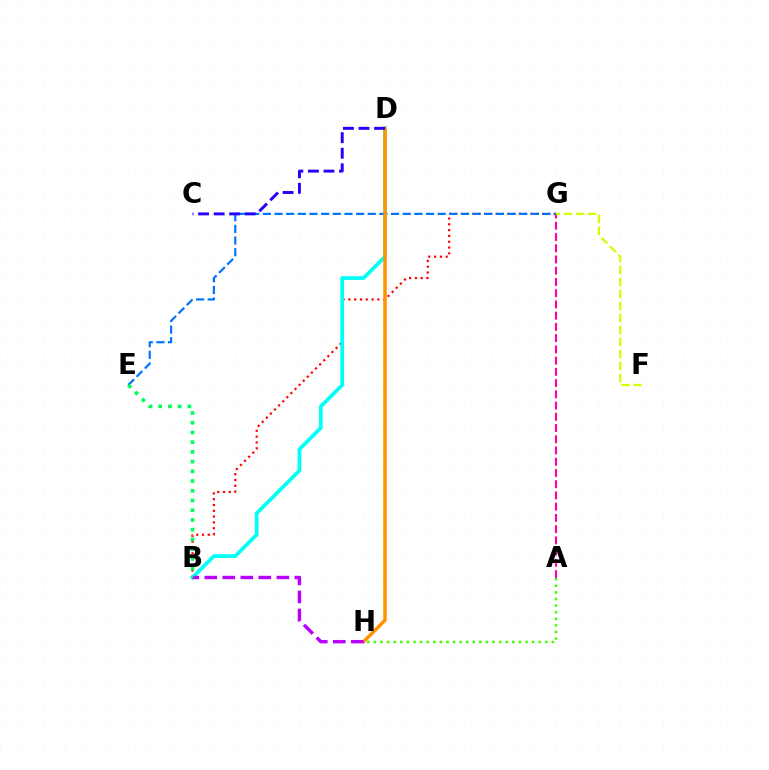{('B', 'G'): [{'color': '#ff0000', 'line_style': 'dotted', 'thickness': 1.58}], ('A', 'G'): [{'color': '#ff00ac', 'line_style': 'dashed', 'thickness': 1.53}], ('B', 'D'): [{'color': '#00fff6', 'line_style': 'solid', 'thickness': 2.68}], ('E', 'G'): [{'color': '#0074ff', 'line_style': 'dashed', 'thickness': 1.58}], ('D', 'H'): [{'color': '#ff9400', 'line_style': 'solid', 'thickness': 2.52}], ('B', 'H'): [{'color': '#b900ff', 'line_style': 'dashed', 'thickness': 2.45}], ('F', 'G'): [{'color': '#d1ff00', 'line_style': 'dashed', 'thickness': 1.63}], ('A', 'H'): [{'color': '#3dff00', 'line_style': 'dotted', 'thickness': 1.79}], ('B', 'E'): [{'color': '#00ff5c', 'line_style': 'dotted', 'thickness': 2.64}], ('C', 'D'): [{'color': '#2500ff', 'line_style': 'dashed', 'thickness': 2.11}]}